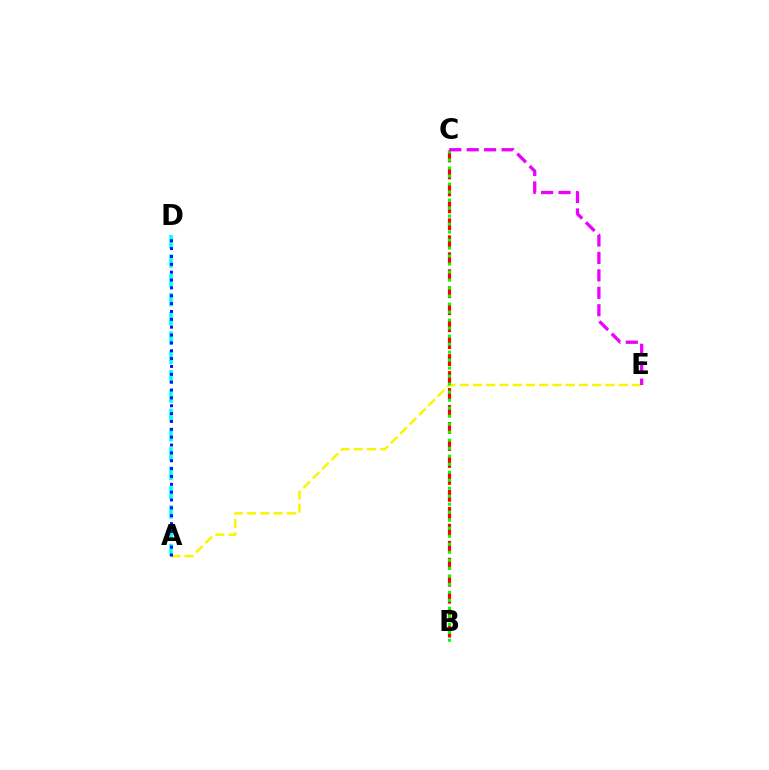{('B', 'C'): [{'color': '#ff0000', 'line_style': 'dashed', 'thickness': 2.31}, {'color': '#08ff00', 'line_style': 'dotted', 'thickness': 2.17}], ('A', 'D'): [{'color': '#00fff6', 'line_style': 'dashed', 'thickness': 2.62}, {'color': '#0010ff', 'line_style': 'dotted', 'thickness': 2.13}], ('A', 'E'): [{'color': '#fcf500', 'line_style': 'dashed', 'thickness': 1.8}], ('C', 'E'): [{'color': '#ee00ff', 'line_style': 'dashed', 'thickness': 2.37}]}